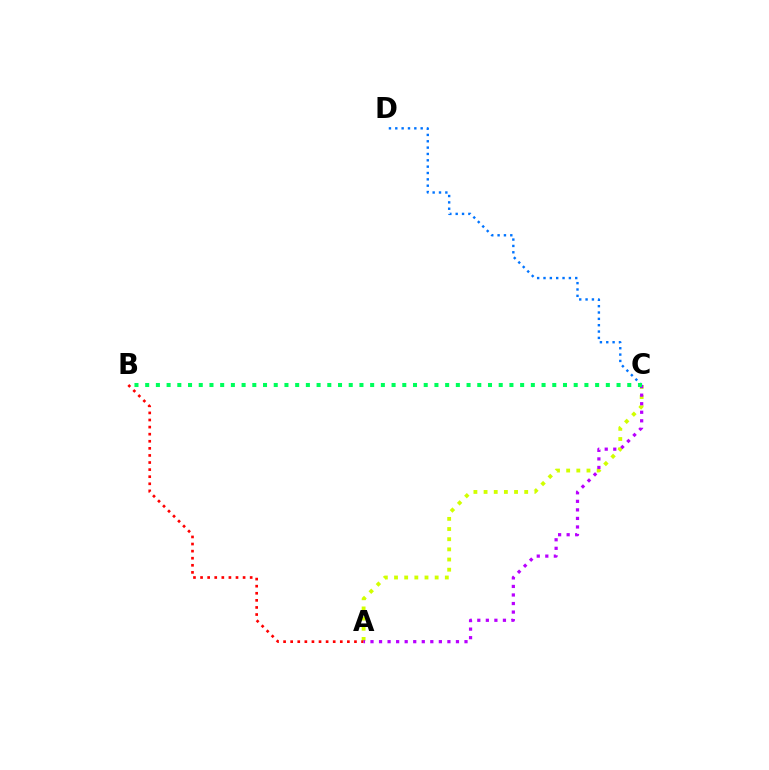{('C', 'D'): [{'color': '#0074ff', 'line_style': 'dotted', 'thickness': 1.72}], ('A', 'C'): [{'color': '#d1ff00', 'line_style': 'dotted', 'thickness': 2.76}, {'color': '#b900ff', 'line_style': 'dotted', 'thickness': 2.32}], ('A', 'B'): [{'color': '#ff0000', 'line_style': 'dotted', 'thickness': 1.93}], ('B', 'C'): [{'color': '#00ff5c', 'line_style': 'dotted', 'thickness': 2.91}]}